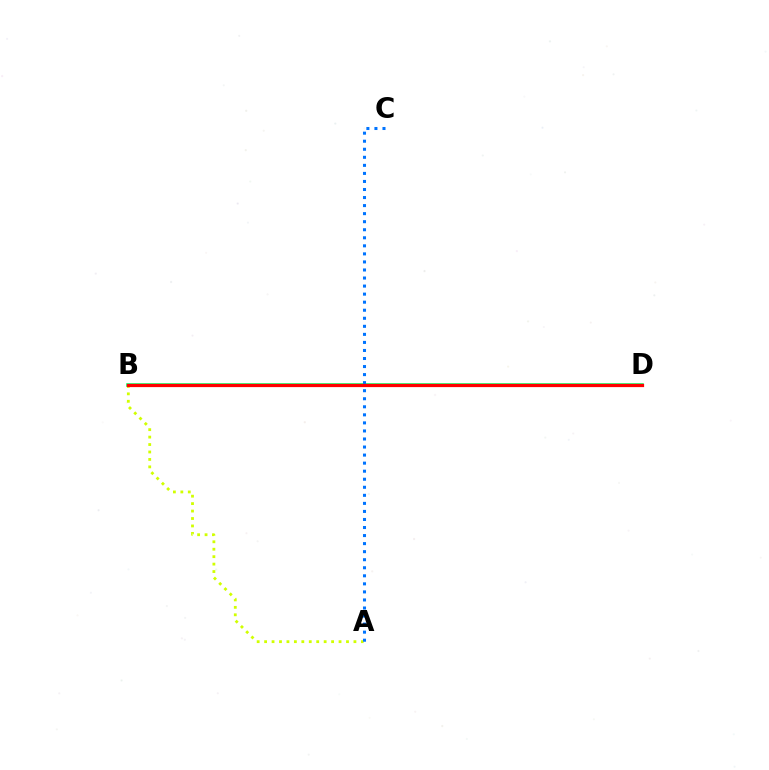{('A', 'B'): [{'color': '#d1ff00', 'line_style': 'dotted', 'thickness': 2.02}], ('B', 'D'): [{'color': '#00ff5c', 'line_style': 'solid', 'thickness': 2.54}, {'color': '#b900ff', 'line_style': 'solid', 'thickness': 2.08}, {'color': '#ff0000', 'line_style': 'solid', 'thickness': 2.32}], ('A', 'C'): [{'color': '#0074ff', 'line_style': 'dotted', 'thickness': 2.19}]}